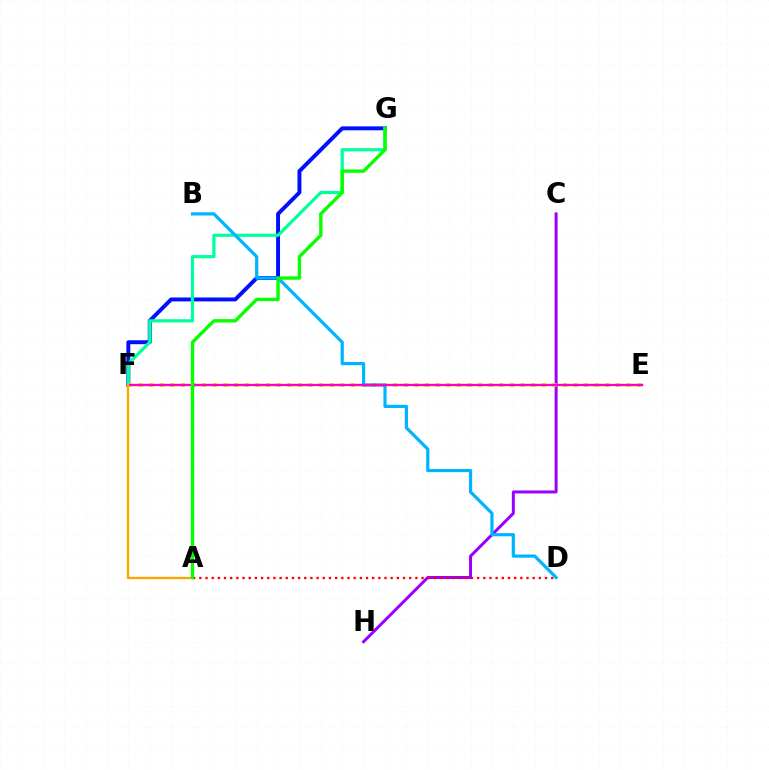{('F', 'G'): [{'color': '#0010ff', 'line_style': 'solid', 'thickness': 2.84}, {'color': '#00ff9d', 'line_style': 'solid', 'thickness': 2.32}], ('C', 'H'): [{'color': '#9b00ff', 'line_style': 'solid', 'thickness': 2.16}], ('A', 'D'): [{'color': '#ff0000', 'line_style': 'dotted', 'thickness': 1.68}], ('E', 'F'): [{'color': '#b3ff00', 'line_style': 'dotted', 'thickness': 2.88}, {'color': '#ff00bd', 'line_style': 'solid', 'thickness': 1.7}], ('B', 'D'): [{'color': '#00b5ff', 'line_style': 'solid', 'thickness': 2.31}], ('A', 'F'): [{'color': '#ffa500', 'line_style': 'solid', 'thickness': 1.68}], ('A', 'G'): [{'color': '#08ff00', 'line_style': 'solid', 'thickness': 2.44}]}